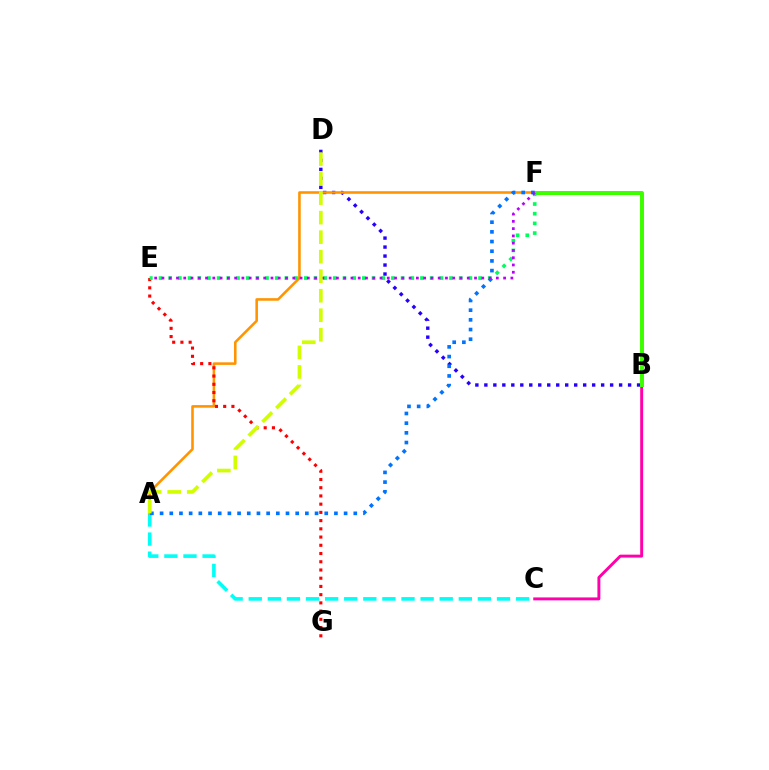{('B', 'C'): [{'color': '#ff00ac', 'line_style': 'solid', 'thickness': 2.11}], ('A', 'C'): [{'color': '#00fff6', 'line_style': 'dashed', 'thickness': 2.59}], ('B', 'D'): [{'color': '#2500ff', 'line_style': 'dotted', 'thickness': 2.44}], ('B', 'F'): [{'color': '#3dff00', 'line_style': 'solid', 'thickness': 2.88}], ('A', 'F'): [{'color': '#ff9400', 'line_style': 'solid', 'thickness': 1.85}, {'color': '#0074ff', 'line_style': 'dotted', 'thickness': 2.63}], ('E', 'G'): [{'color': '#ff0000', 'line_style': 'dotted', 'thickness': 2.24}], ('E', 'F'): [{'color': '#00ff5c', 'line_style': 'dotted', 'thickness': 2.63}, {'color': '#b900ff', 'line_style': 'dotted', 'thickness': 1.98}], ('A', 'D'): [{'color': '#d1ff00', 'line_style': 'dashed', 'thickness': 2.65}]}